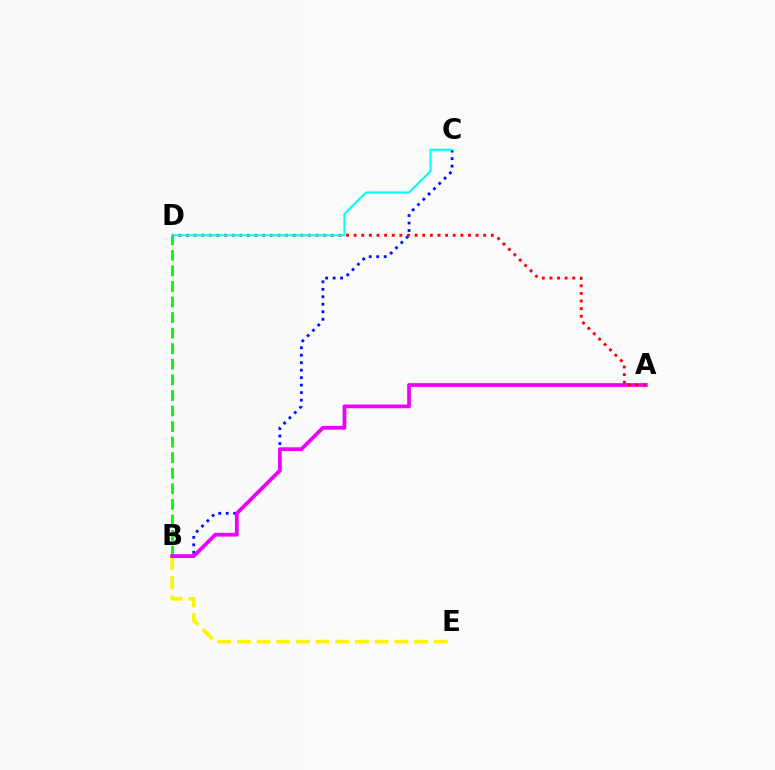{('B', 'C'): [{'color': '#0010ff', 'line_style': 'dotted', 'thickness': 2.03}], ('B', 'E'): [{'color': '#fcf500', 'line_style': 'dashed', 'thickness': 2.67}], ('B', 'D'): [{'color': '#08ff00', 'line_style': 'dashed', 'thickness': 2.11}], ('A', 'B'): [{'color': '#ee00ff', 'line_style': 'solid', 'thickness': 2.7}], ('A', 'D'): [{'color': '#ff0000', 'line_style': 'dotted', 'thickness': 2.07}], ('C', 'D'): [{'color': '#00fff6', 'line_style': 'solid', 'thickness': 1.52}]}